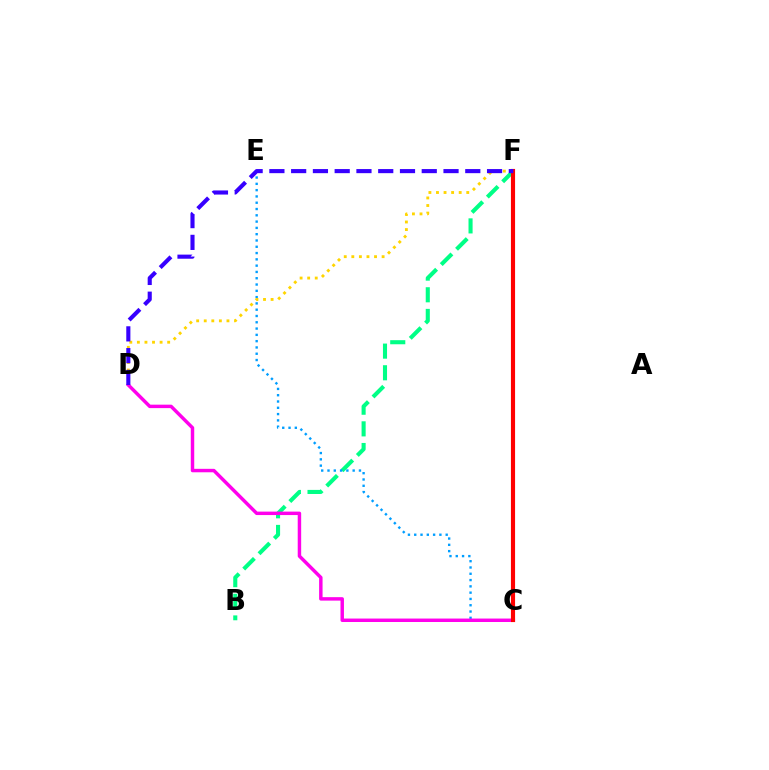{('C', 'F'): [{'color': '#4fff00', 'line_style': 'solid', 'thickness': 2.56}, {'color': '#ff0000', 'line_style': 'solid', 'thickness': 2.98}], ('B', 'F'): [{'color': '#00ff86', 'line_style': 'dashed', 'thickness': 2.94}], ('C', 'E'): [{'color': '#009eff', 'line_style': 'dotted', 'thickness': 1.71}], ('D', 'F'): [{'color': '#ffd500', 'line_style': 'dotted', 'thickness': 2.06}, {'color': '#3700ff', 'line_style': 'dashed', 'thickness': 2.96}], ('C', 'D'): [{'color': '#ff00ed', 'line_style': 'solid', 'thickness': 2.48}]}